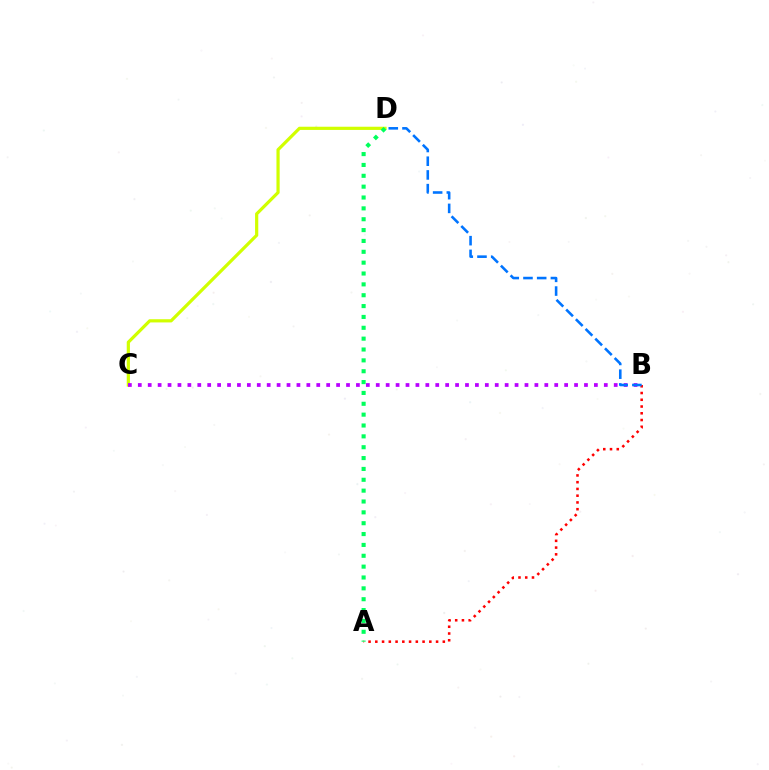{('C', 'D'): [{'color': '#d1ff00', 'line_style': 'solid', 'thickness': 2.3}], ('A', 'B'): [{'color': '#ff0000', 'line_style': 'dotted', 'thickness': 1.83}], ('B', 'C'): [{'color': '#b900ff', 'line_style': 'dotted', 'thickness': 2.69}], ('B', 'D'): [{'color': '#0074ff', 'line_style': 'dashed', 'thickness': 1.86}], ('A', 'D'): [{'color': '#00ff5c', 'line_style': 'dotted', 'thickness': 2.95}]}